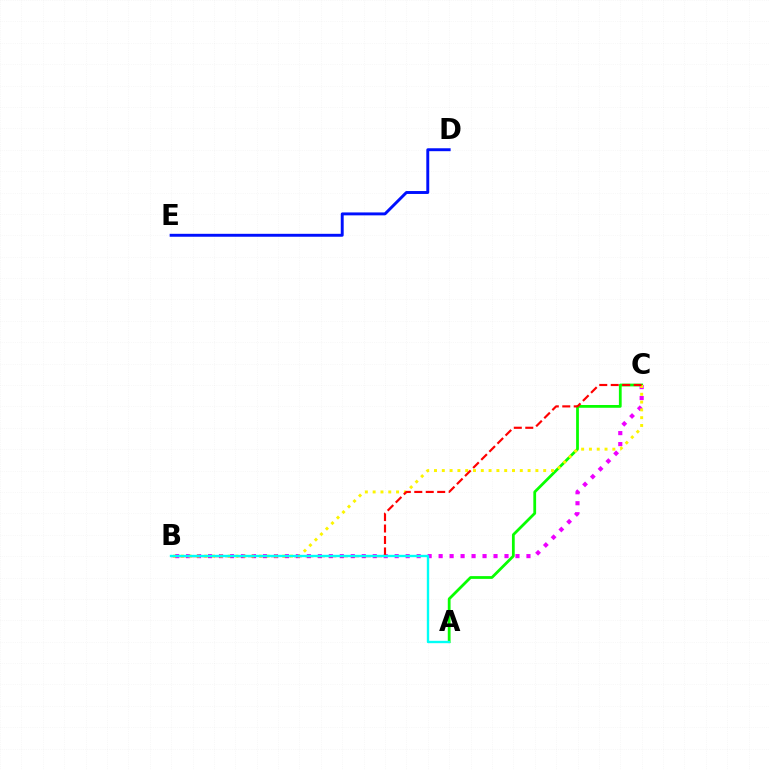{('A', 'C'): [{'color': '#08ff00', 'line_style': 'solid', 'thickness': 2.0}], ('D', 'E'): [{'color': '#0010ff', 'line_style': 'solid', 'thickness': 2.1}], ('B', 'C'): [{'color': '#ee00ff', 'line_style': 'dotted', 'thickness': 2.98}, {'color': '#fcf500', 'line_style': 'dotted', 'thickness': 2.12}, {'color': '#ff0000', 'line_style': 'dashed', 'thickness': 1.56}], ('A', 'B'): [{'color': '#00fff6', 'line_style': 'solid', 'thickness': 1.71}]}